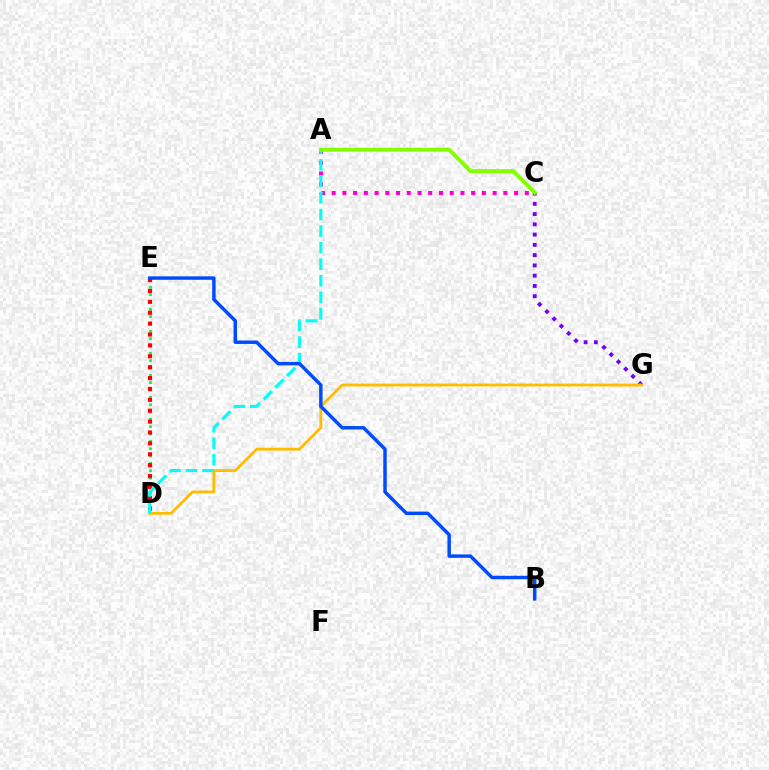{('C', 'G'): [{'color': '#7200ff', 'line_style': 'dotted', 'thickness': 2.79}], ('D', 'E'): [{'color': '#00ff39', 'line_style': 'dotted', 'thickness': 1.99}, {'color': '#ff0000', 'line_style': 'dotted', 'thickness': 2.96}], ('A', 'C'): [{'color': '#ff00cf', 'line_style': 'dotted', 'thickness': 2.92}, {'color': '#84ff00', 'line_style': 'solid', 'thickness': 2.82}], ('D', 'G'): [{'color': '#ffbd00', 'line_style': 'solid', 'thickness': 2.03}], ('A', 'D'): [{'color': '#00fff6', 'line_style': 'dashed', 'thickness': 2.25}], ('B', 'E'): [{'color': '#004bff', 'line_style': 'solid', 'thickness': 2.48}]}